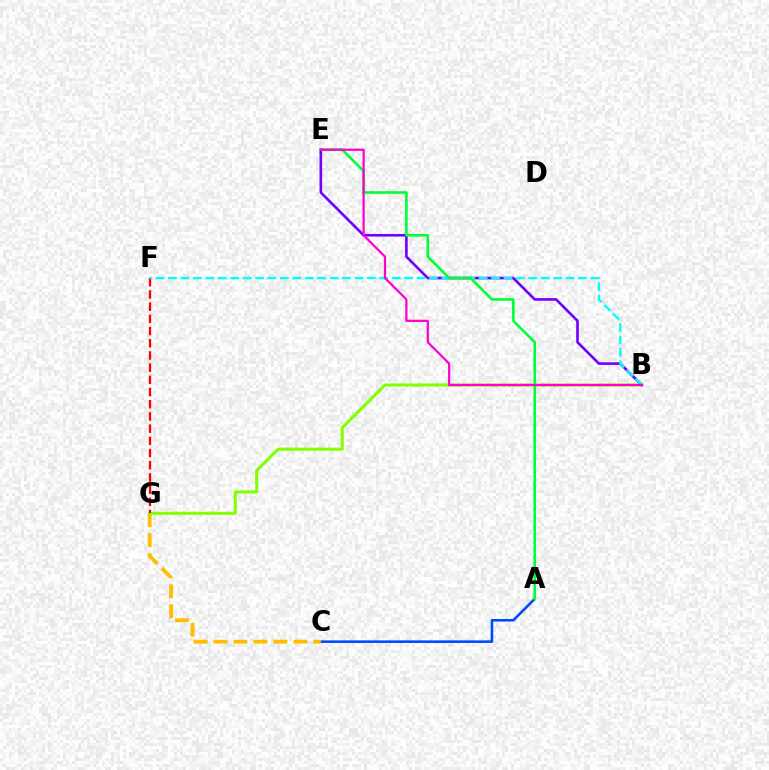{('A', 'C'): [{'color': '#004bff', 'line_style': 'solid', 'thickness': 1.87}], ('C', 'G'): [{'color': '#ffbd00', 'line_style': 'dashed', 'thickness': 2.71}], ('B', 'G'): [{'color': '#84ff00', 'line_style': 'solid', 'thickness': 2.2}], ('F', 'G'): [{'color': '#ff0000', 'line_style': 'dashed', 'thickness': 1.66}], ('B', 'E'): [{'color': '#7200ff', 'line_style': 'solid', 'thickness': 1.89}, {'color': '#ff00cf', 'line_style': 'solid', 'thickness': 1.61}], ('B', 'F'): [{'color': '#00fff6', 'line_style': 'dashed', 'thickness': 1.69}], ('A', 'E'): [{'color': '#00ff39', 'line_style': 'solid', 'thickness': 1.88}]}